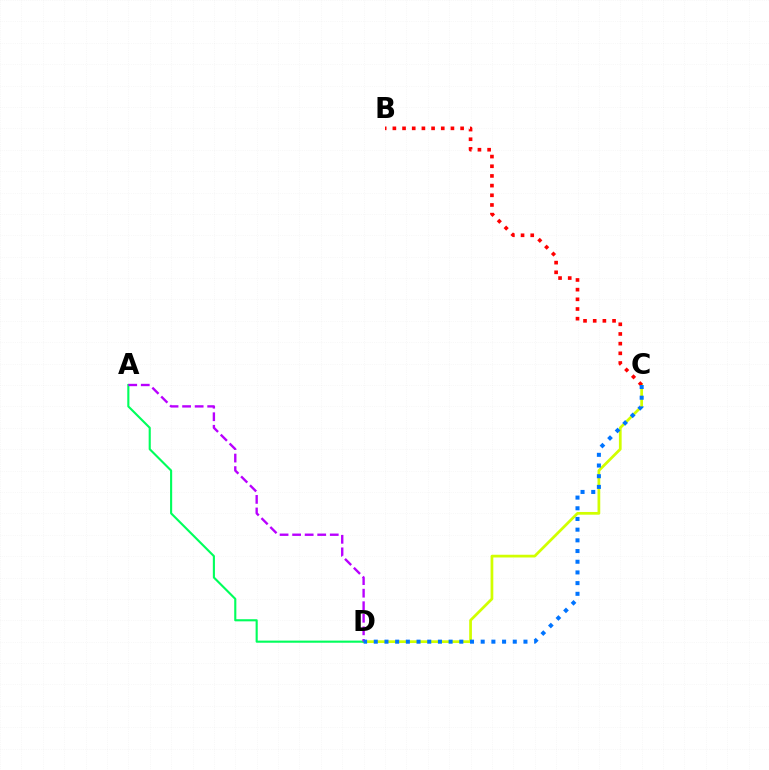{('C', 'D'): [{'color': '#d1ff00', 'line_style': 'solid', 'thickness': 1.97}, {'color': '#0074ff', 'line_style': 'dotted', 'thickness': 2.9}], ('A', 'D'): [{'color': '#00ff5c', 'line_style': 'solid', 'thickness': 1.53}, {'color': '#b900ff', 'line_style': 'dashed', 'thickness': 1.7}], ('B', 'C'): [{'color': '#ff0000', 'line_style': 'dotted', 'thickness': 2.63}]}